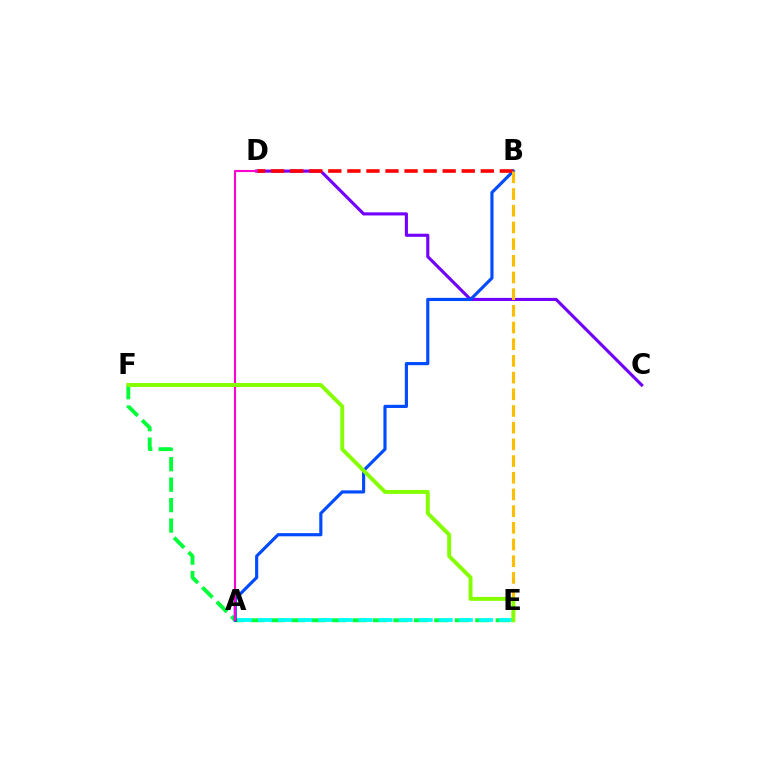{('E', 'F'): [{'color': '#00ff39', 'line_style': 'dashed', 'thickness': 2.78}, {'color': '#84ff00', 'line_style': 'solid', 'thickness': 2.82}], ('A', 'E'): [{'color': '#00fff6', 'line_style': 'dashed', 'thickness': 2.73}], ('C', 'D'): [{'color': '#7200ff', 'line_style': 'solid', 'thickness': 2.24}], ('A', 'B'): [{'color': '#004bff', 'line_style': 'solid', 'thickness': 2.27}], ('B', 'D'): [{'color': '#ff0000', 'line_style': 'dashed', 'thickness': 2.59}], ('B', 'E'): [{'color': '#ffbd00', 'line_style': 'dashed', 'thickness': 2.27}], ('A', 'D'): [{'color': '#ff00cf', 'line_style': 'solid', 'thickness': 1.52}]}